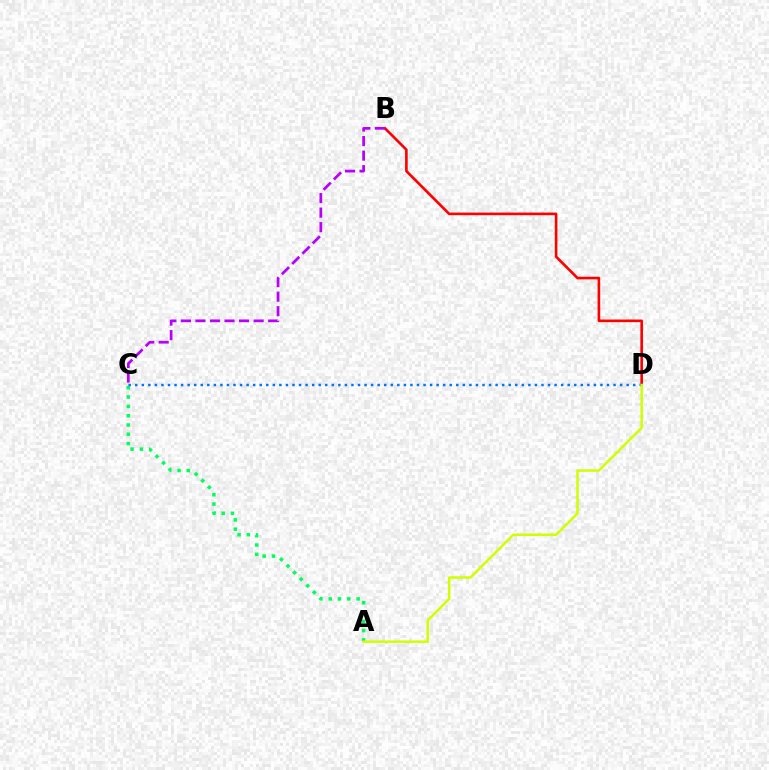{('A', 'C'): [{'color': '#00ff5c', 'line_style': 'dotted', 'thickness': 2.53}], ('B', 'D'): [{'color': '#ff0000', 'line_style': 'solid', 'thickness': 1.89}], ('B', 'C'): [{'color': '#b900ff', 'line_style': 'dashed', 'thickness': 1.98}], ('C', 'D'): [{'color': '#0074ff', 'line_style': 'dotted', 'thickness': 1.78}], ('A', 'D'): [{'color': '#d1ff00', 'line_style': 'solid', 'thickness': 1.81}]}